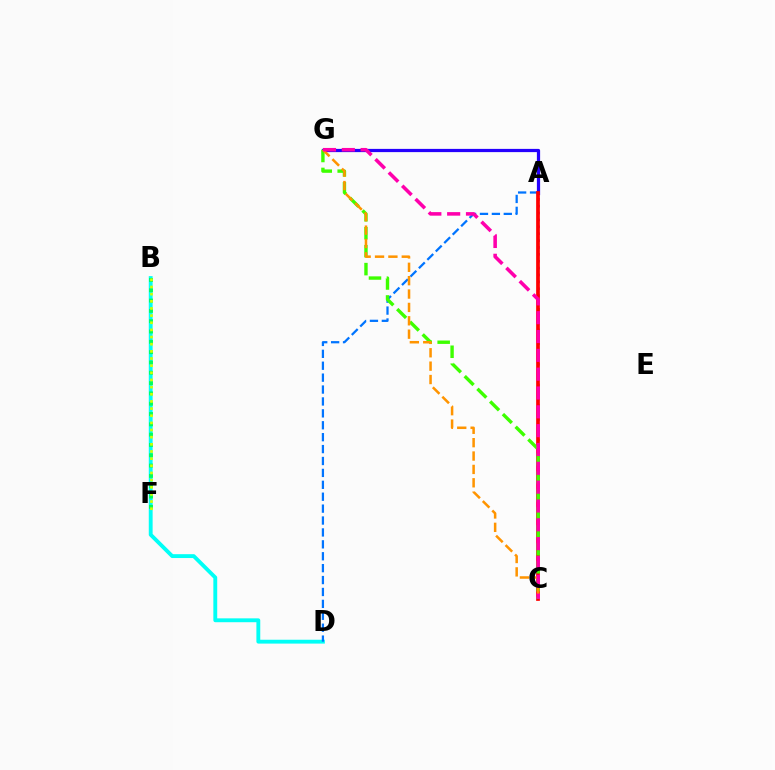{('B', 'D'): [{'color': '#00fff6', 'line_style': 'solid', 'thickness': 2.78}], ('B', 'F'): [{'color': '#00ff5c', 'line_style': 'dotted', 'thickness': 2.8}, {'color': '#d1ff00', 'line_style': 'dotted', 'thickness': 1.94}], ('A', 'D'): [{'color': '#0074ff', 'line_style': 'dashed', 'thickness': 1.62}], ('A', 'G'): [{'color': '#2500ff', 'line_style': 'solid', 'thickness': 2.32}], ('A', 'C'): [{'color': '#b900ff', 'line_style': 'dotted', 'thickness': 1.87}, {'color': '#ff0000', 'line_style': 'solid', 'thickness': 2.68}], ('C', 'G'): [{'color': '#3dff00', 'line_style': 'dashed', 'thickness': 2.44}, {'color': '#ff9400', 'line_style': 'dashed', 'thickness': 1.82}, {'color': '#ff00ac', 'line_style': 'dashed', 'thickness': 2.56}]}